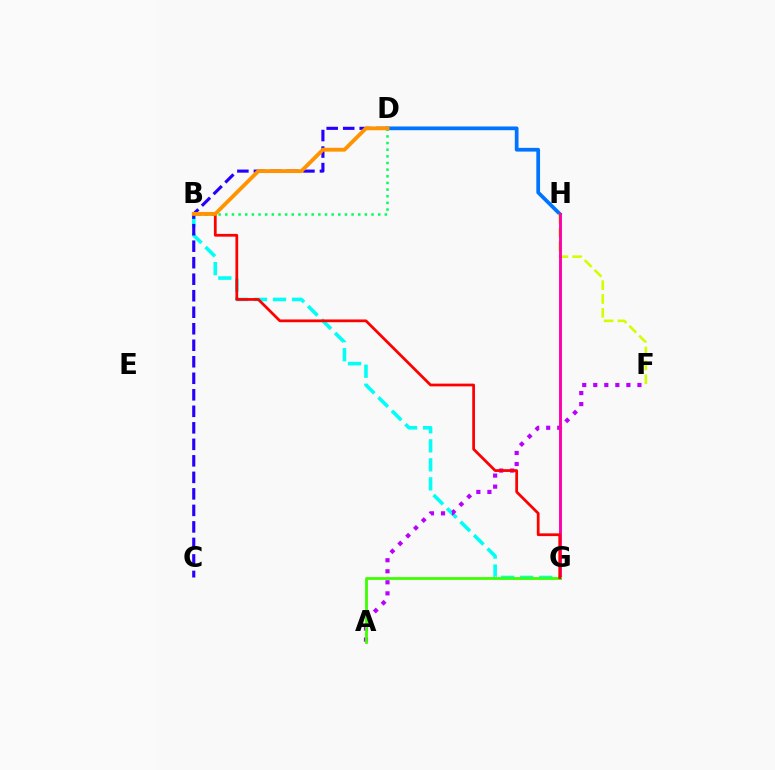{('B', 'G'): [{'color': '#00fff6', 'line_style': 'dashed', 'thickness': 2.58}, {'color': '#ff0000', 'line_style': 'solid', 'thickness': 1.98}], ('C', 'D'): [{'color': '#2500ff', 'line_style': 'dashed', 'thickness': 2.24}], ('D', 'H'): [{'color': '#0074ff', 'line_style': 'solid', 'thickness': 2.69}], ('F', 'H'): [{'color': '#d1ff00', 'line_style': 'dashed', 'thickness': 1.88}], ('A', 'F'): [{'color': '#b900ff', 'line_style': 'dotted', 'thickness': 3.0}], ('G', 'H'): [{'color': '#ff00ac', 'line_style': 'solid', 'thickness': 2.09}], ('B', 'D'): [{'color': '#00ff5c', 'line_style': 'dotted', 'thickness': 1.81}, {'color': '#ff9400', 'line_style': 'solid', 'thickness': 2.77}], ('A', 'G'): [{'color': '#3dff00', 'line_style': 'solid', 'thickness': 2.0}]}